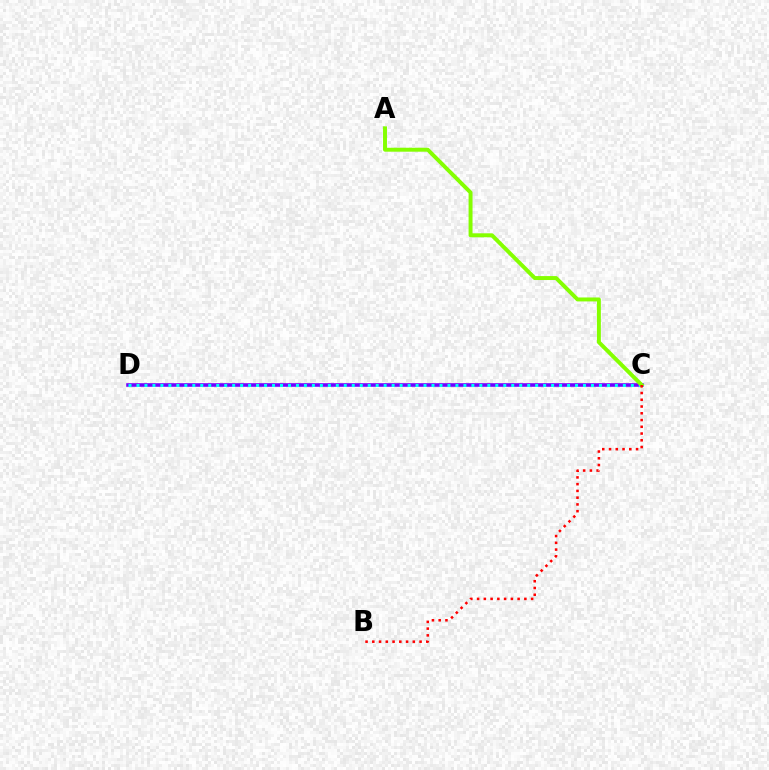{('C', 'D'): [{'color': '#7200ff', 'line_style': 'solid', 'thickness': 2.58}, {'color': '#00fff6', 'line_style': 'dotted', 'thickness': 2.17}], ('A', 'C'): [{'color': '#84ff00', 'line_style': 'solid', 'thickness': 2.84}], ('B', 'C'): [{'color': '#ff0000', 'line_style': 'dotted', 'thickness': 1.83}]}